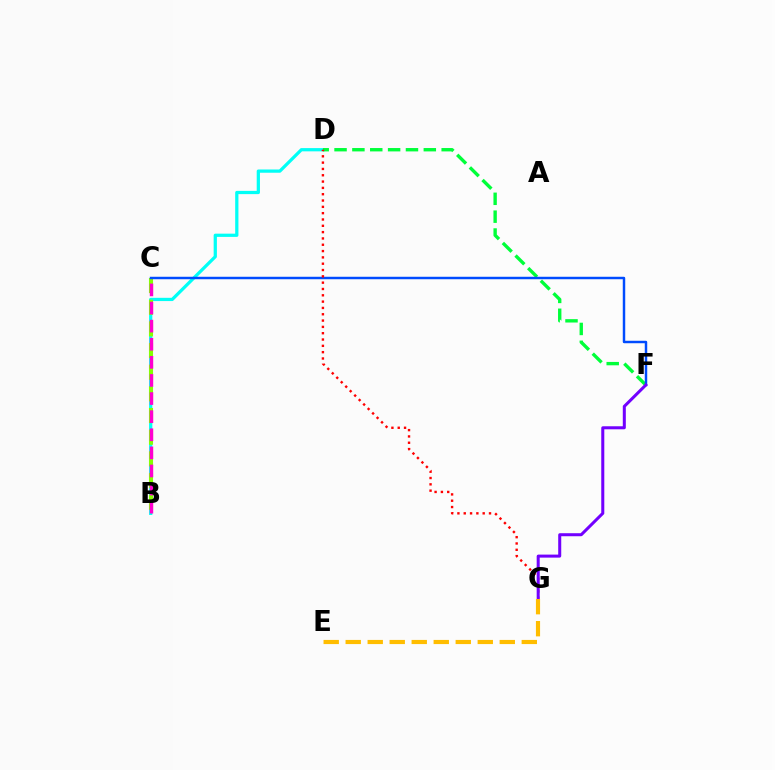{('B', 'D'): [{'color': '#00fff6', 'line_style': 'solid', 'thickness': 2.33}], ('D', 'F'): [{'color': '#00ff39', 'line_style': 'dashed', 'thickness': 2.43}], ('B', 'C'): [{'color': '#84ff00', 'line_style': 'dashed', 'thickness': 2.94}, {'color': '#ff00cf', 'line_style': 'dashed', 'thickness': 2.46}], ('C', 'F'): [{'color': '#004bff', 'line_style': 'solid', 'thickness': 1.77}], ('D', 'G'): [{'color': '#ff0000', 'line_style': 'dotted', 'thickness': 1.72}], ('F', 'G'): [{'color': '#7200ff', 'line_style': 'solid', 'thickness': 2.18}], ('E', 'G'): [{'color': '#ffbd00', 'line_style': 'dashed', 'thickness': 2.99}]}